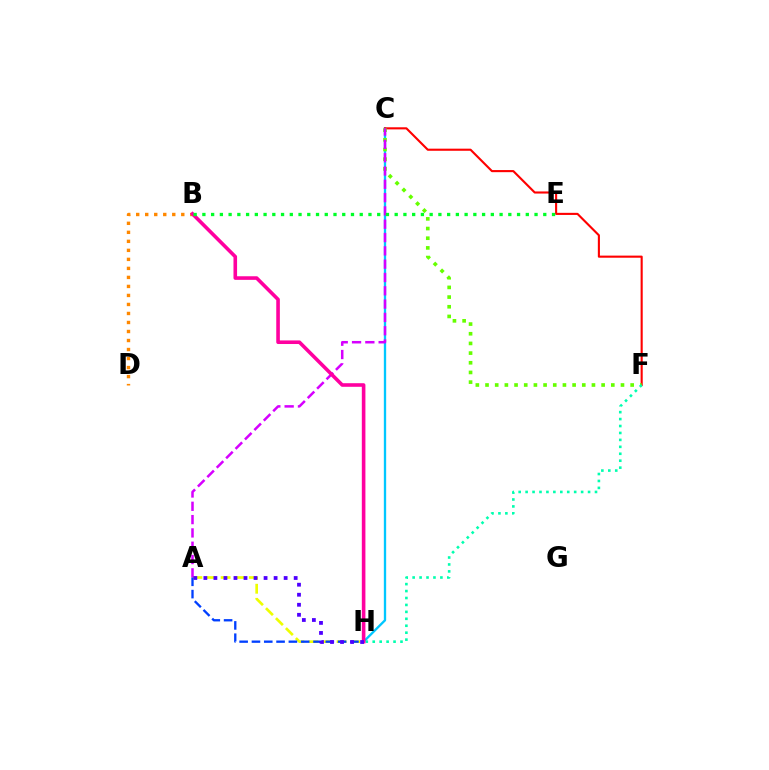{('C', 'H'): [{'color': '#00c7ff', 'line_style': 'solid', 'thickness': 1.68}], ('A', 'H'): [{'color': '#eeff00', 'line_style': 'dashed', 'thickness': 1.92}, {'color': '#003fff', 'line_style': 'dashed', 'thickness': 1.67}, {'color': '#4f00ff', 'line_style': 'dotted', 'thickness': 2.73}], ('B', 'D'): [{'color': '#ff8800', 'line_style': 'dotted', 'thickness': 2.45}], ('C', 'F'): [{'color': '#ff0000', 'line_style': 'solid', 'thickness': 1.52}, {'color': '#66ff00', 'line_style': 'dotted', 'thickness': 2.63}], ('F', 'H'): [{'color': '#00ffaf', 'line_style': 'dotted', 'thickness': 1.89}], ('A', 'C'): [{'color': '#d600ff', 'line_style': 'dashed', 'thickness': 1.81}], ('B', 'H'): [{'color': '#ff00a0', 'line_style': 'solid', 'thickness': 2.59}], ('B', 'E'): [{'color': '#00ff27', 'line_style': 'dotted', 'thickness': 2.37}]}